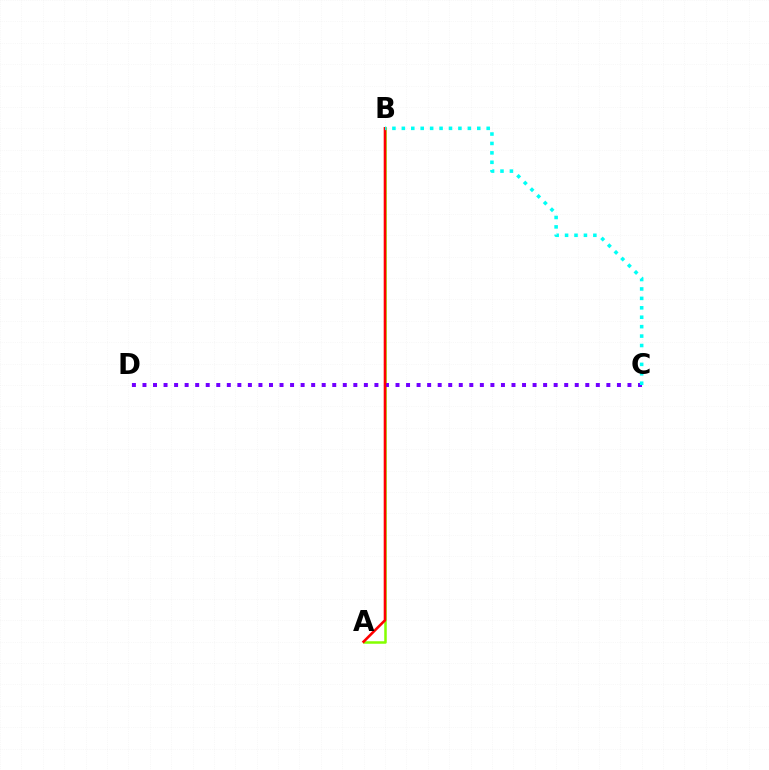{('A', 'B'): [{'color': '#84ff00', 'line_style': 'solid', 'thickness': 1.81}, {'color': '#ff0000', 'line_style': 'solid', 'thickness': 1.87}], ('C', 'D'): [{'color': '#7200ff', 'line_style': 'dotted', 'thickness': 2.86}], ('B', 'C'): [{'color': '#00fff6', 'line_style': 'dotted', 'thickness': 2.56}]}